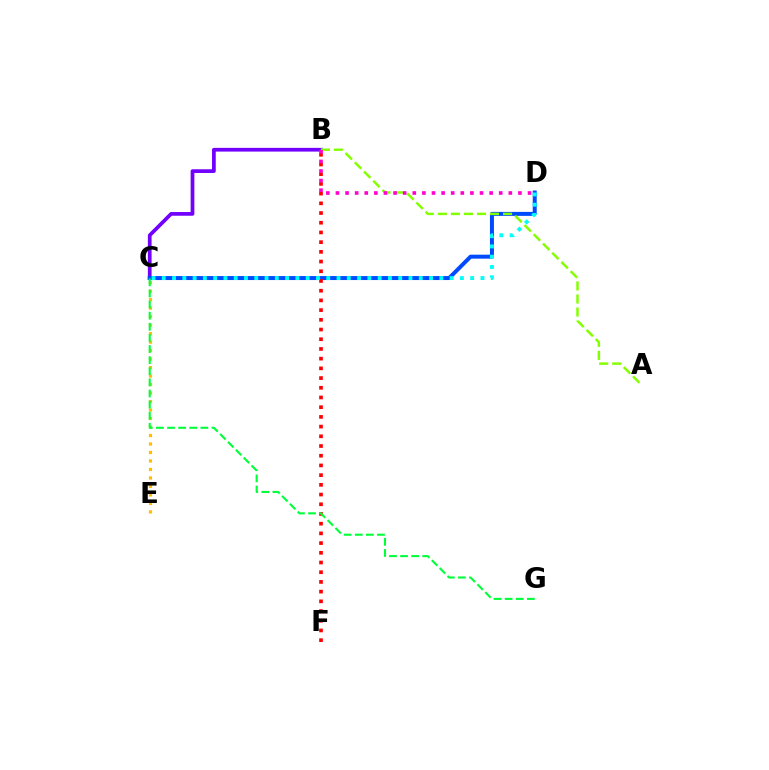{('B', 'C'): [{'color': '#7200ff', 'line_style': 'solid', 'thickness': 2.68}], ('C', 'E'): [{'color': '#ffbd00', 'line_style': 'dotted', 'thickness': 2.31}], ('C', 'D'): [{'color': '#004bff', 'line_style': 'solid', 'thickness': 2.87}, {'color': '#00fff6', 'line_style': 'dotted', 'thickness': 2.79}], ('B', 'F'): [{'color': '#ff0000', 'line_style': 'dotted', 'thickness': 2.64}], ('A', 'B'): [{'color': '#84ff00', 'line_style': 'dashed', 'thickness': 1.77}], ('B', 'D'): [{'color': '#ff00cf', 'line_style': 'dotted', 'thickness': 2.61}], ('C', 'G'): [{'color': '#00ff39', 'line_style': 'dashed', 'thickness': 1.51}]}